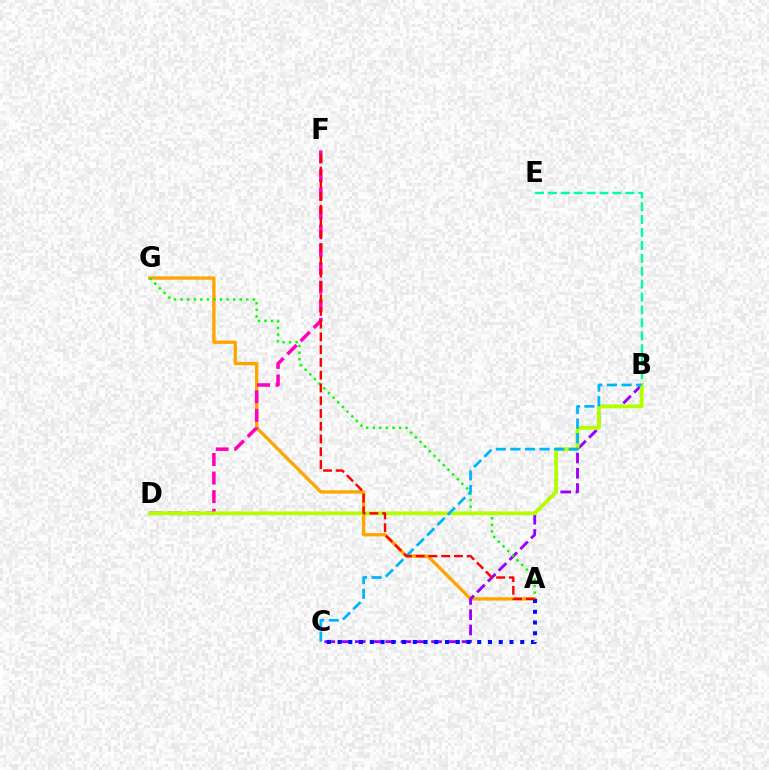{('A', 'G'): [{'color': '#ffa500', 'line_style': 'solid', 'thickness': 2.4}, {'color': '#08ff00', 'line_style': 'dotted', 'thickness': 1.79}], ('D', 'F'): [{'color': '#ff00bd', 'line_style': 'dashed', 'thickness': 2.53}], ('B', 'C'): [{'color': '#9b00ff', 'line_style': 'dashed', 'thickness': 2.07}, {'color': '#00b5ff', 'line_style': 'dashed', 'thickness': 1.98}], ('B', 'E'): [{'color': '#00ff9d', 'line_style': 'dashed', 'thickness': 1.75}], ('A', 'C'): [{'color': '#0010ff', 'line_style': 'dotted', 'thickness': 2.92}], ('B', 'D'): [{'color': '#b3ff00', 'line_style': 'solid', 'thickness': 2.73}], ('A', 'F'): [{'color': '#ff0000', 'line_style': 'dashed', 'thickness': 1.73}]}